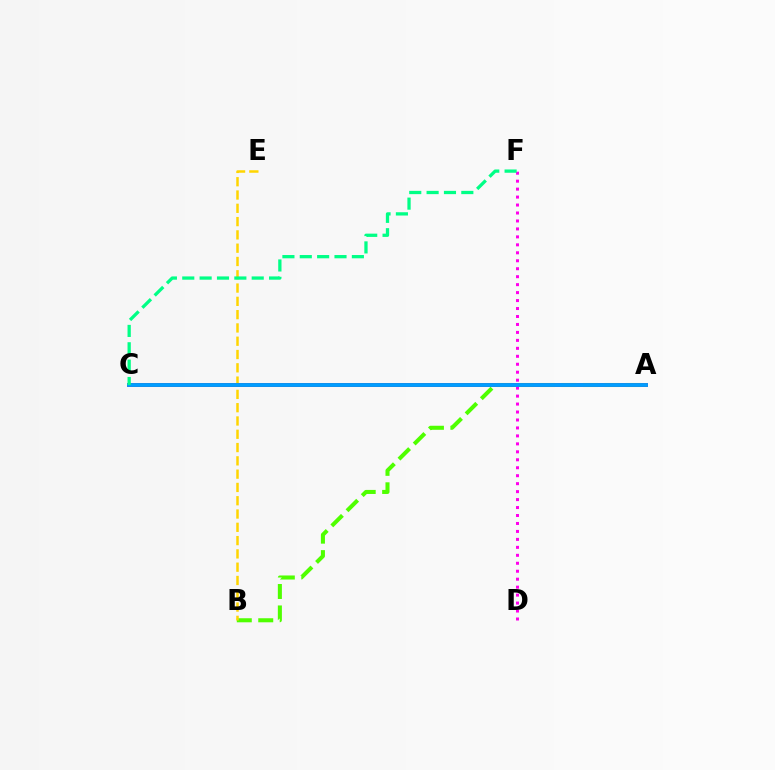{('A', 'C'): [{'color': '#3700ff', 'line_style': 'solid', 'thickness': 2.53}, {'color': '#ff0000', 'line_style': 'solid', 'thickness': 2.52}, {'color': '#009eff', 'line_style': 'solid', 'thickness': 2.76}], ('A', 'B'): [{'color': '#4fff00', 'line_style': 'dashed', 'thickness': 2.91}], ('B', 'E'): [{'color': '#ffd500', 'line_style': 'dashed', 'thickness': 1.81}], ('D', 'F'): [{'color': '#ff00ed', 'line_style': 'dotted', 'thickness': 2.16}], ('C', 'F'): [{'color': '#00ff86', 'line_style': 'dashed', 'thickness': 2.36}]}